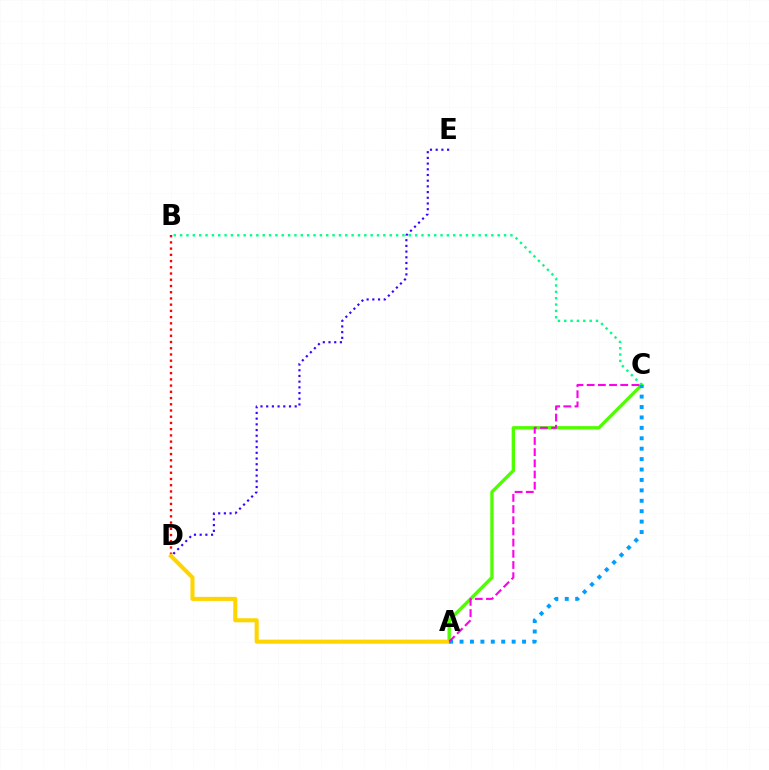{('A', 'C'): [{'color': '#4fff00', 'line_style': 'solid', 'thickness': 2.4}, {'color': '#009eff', 'line_style': 'dotted', 'thickness': 2.83}, {'color': '#ff00ed', 'line_style': 'dashed', 'thickness': 1.52}], ('B', 'D'): [{'color': '#ff0000', 'line_style': 'dotted', 'thickness': 1.69}], ('D', 'E'): [{'color': '#3700ff', 'line_style': 'dotted', 'thickness': 1.55}], ('B', 'C'): [{'color': '#00ff86', 'line_style': 'dotted', 'thickness': 1.73}], ('A', 'D'): [{'color': '#ffd500', 'line_style': 'solid', 'thickness': 2.93}]}